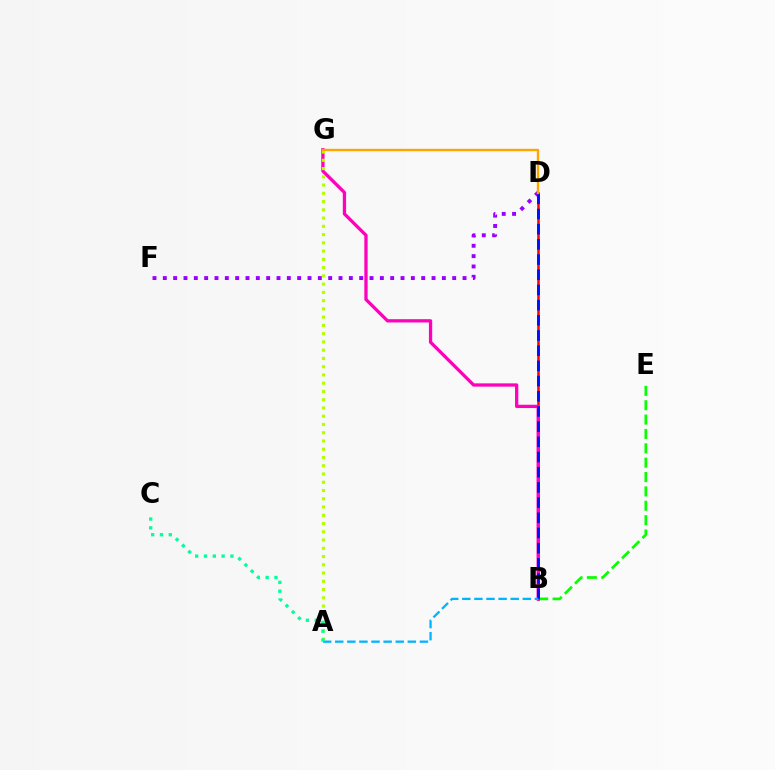{('B', 'E'): [{'color': '#08ff00', 'line_style': 'dashed', 'thickness': 1.95}], ('B', 'D'): [{'color': '#ff0000', 'line_style': 'solid', 'thickness': 1.84}, {'color': '#0010ff', 'line_style': 'dashed', 'thickness': 2.06}], ('B', 'G'): [{'color': '#ff00bd', 'line_style': 'solid', 'thickness': 2.37}], ('D', 'F'): [{'color': '#9b00ff', 'line_style': 'dotted', 'thickness': 2.81}], ('A', 'G'): [{'color': '#b3ff00', 'line_style': 'dotted', 'thickness': 2.24}], ('A', 'B'): [{'color': '#00b5ff', 'line_style': 'dashed', 'thickness': 1.64}], ('A', 'C'): [{'color': '#00ff9d', 'line_style': 'dotted', 'thickness': 2.39}], ('D', 'G'): [{'color': '#ffa500', 'line_style': 'solid', 'thickness': 1.71}]}